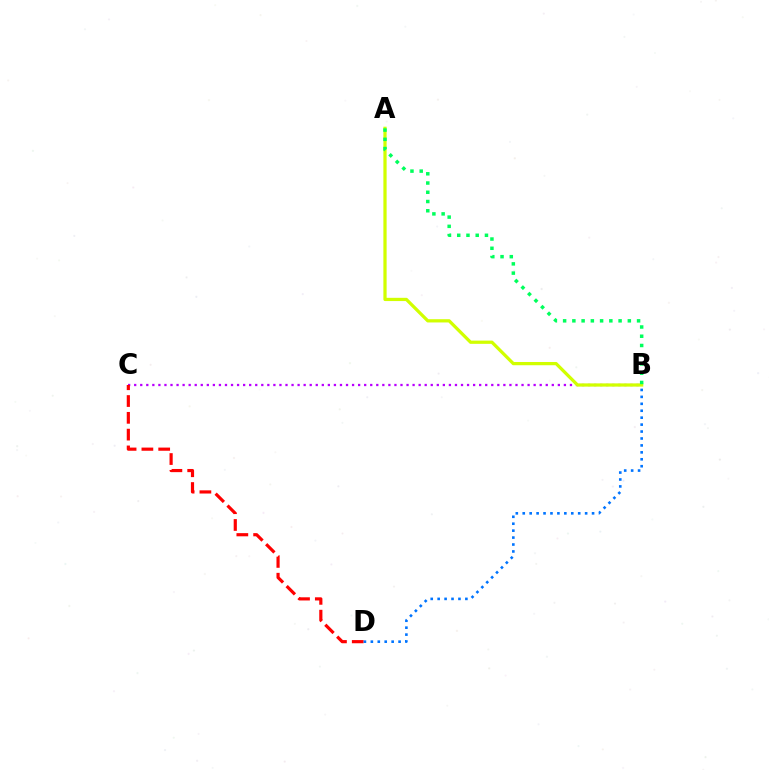{('B', 'C'): [{'color': '#b900ff', 'line_style': 'dotted', 'thickness': 1.64}], ('A', 'B'): [{'color': '#d1ff00', 'line_style': 'solid', 'thickness': 2.34}, {'color': '#00ff5c', 'line_style': 'dotted', 'thickness': 2.51}], ('C', 'D'): [{'color': '#ff0000', 'line_style': 'dashed', 'thickness': 2.28}], ('B', 'D'): [{'color': '#0074ff', 'line_style': 'dotted', 'thickness': 1.88}]}